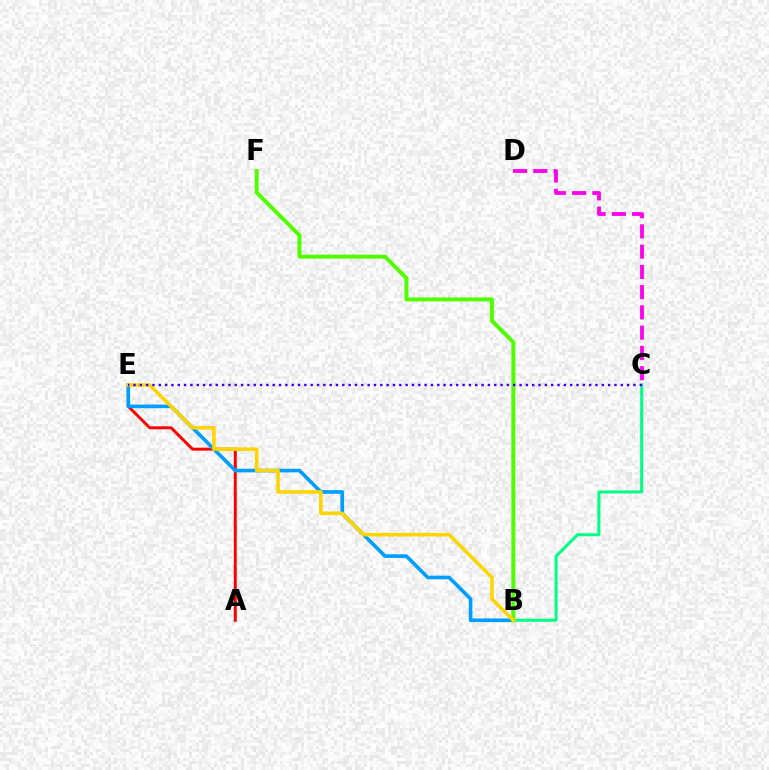{('A', 'E'): [{'color': '#ff0000', 'line_style': 'solid', 'thickness': 2.12}], ('B', 'C'): [{'color': '#00ff86', 'line_style': 'solid', 'thickness': 2.18}], ('B', 'E'): [{'color': '#009eff', 'line_style': 'solid', 'thickness': 2.6}, {'color': '#ffd500', 'line_style': 'solid', 'thickness': 2.55}], ('C', 'D'): [{'color': '#ff00ed', 'line_style': 'dashed', 'thickness': 2.75}], ('B', 'F'): [{'color': '#4fff00', 'line_style': 'solid', 'thickness': 2.84}], ('C', 'E'): [{'color': '#3700ff', 'line_style': 'dotted', 'thickness': 1.72}]}